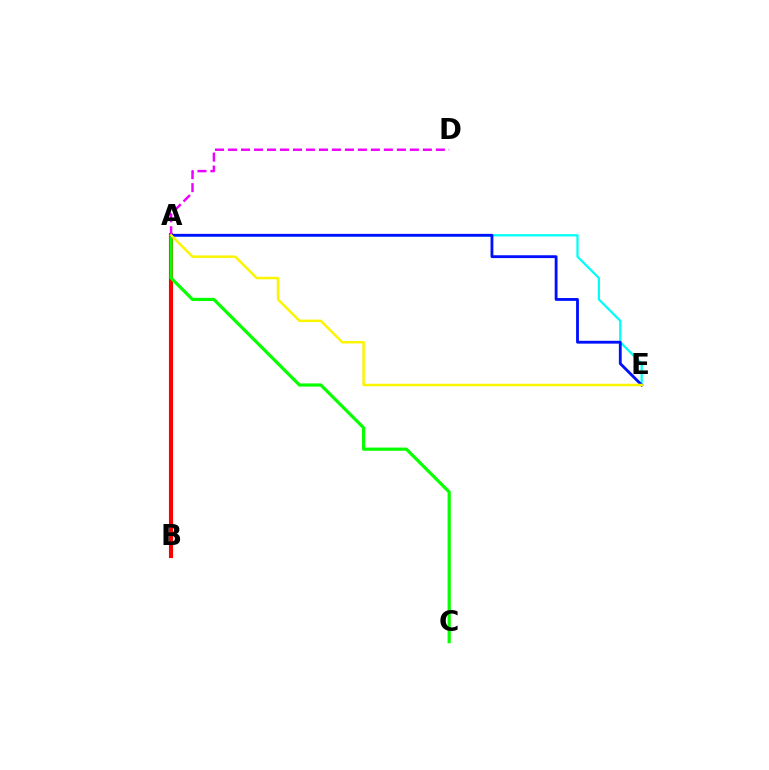{('A', 'E'): [{'color': '#00fff6', 'line_style': 'solid', 'thickness': 1.62}, {'color': '#0010ff', 'line_style': 'solid', 'thickness': 2.04}, {'color': '#fcf500', 'line_style': 'solid', 'thickness': 1.79}], ('A', 'B'): [{'color': '#ff0000', 'line_style': 'solid', 'thickness': 2.96}], ('A', 'C'): [{'color': '#08ff00', 'line_style': 'solid', 'thickness': 2.3}], ('A', 'D'): [{'color': '#ee00ff', 'line_style': 'dashed', 'thickness': 1.76}]}